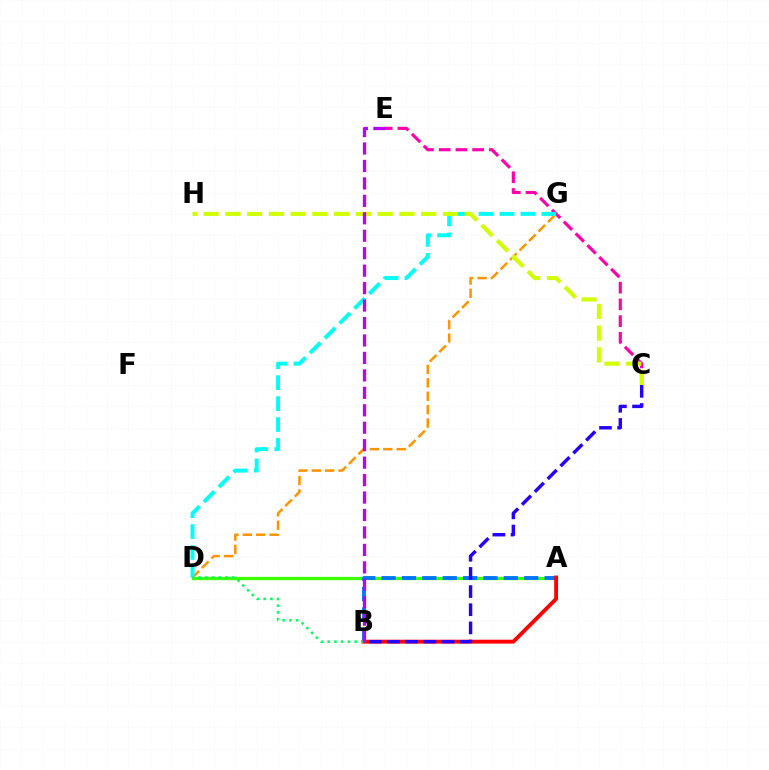{('A', 'D'): [{'color': '#3dff00', 'line_style': 'solid', 'thickness': 2.37}], ('C', 'E'): [{'color': '#ff00ac', 'line_style': 'dashed', 'thickness': 2.27}], ('D', 'G'): [{'color': '#ff9400', 'line_style': 'dashed', 'thickness': 1.82}, {'color': '#00fff6', 'line_style': 'dashed', 'thickness': 2.84}], ('A', 'B'): [{'color': '#0074ff', 'line_style': 'dashed', 'thickness': 2.77}, {'color': '#ff0000', 'line_style': 'solid', 'thickness': 2.78}], ('C', 'H'): [{'color': '#d1ff00', 'line_style': 'dashed', 'thickness': 2.96}], ('B', 'D'): [{'color': '#00ff5c', 'line_style': 'dotted', 'thickness': 1.83}], ('B', 'C'): [{'color': '#2500ff', 'line_style': 'dashed', 'thickness': 2.47}], ('B', 'E'): [{'color': '#b900ff', 'line_style': 'dashed', 'thickness': 2.37}]}